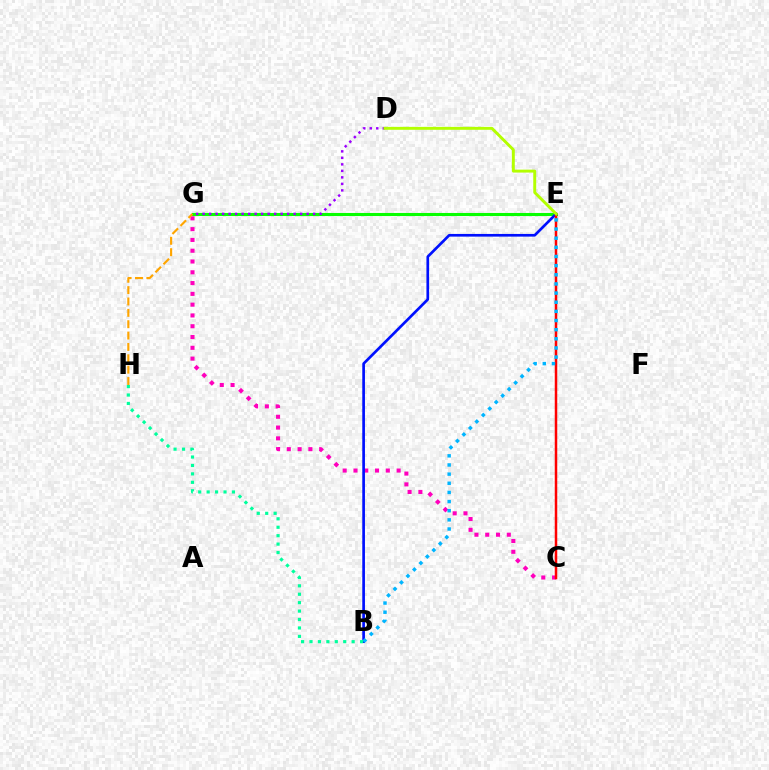{('E', 'G'): [{'color': '#08ff00', 'line_style': 'solid', 'thickness': 2.21}], ('D', 'G'): [{'color': '#9b00ff', 'line_style': 'dotted', 'thickness': 1.77}], ('C', 'G'): [{'color': '#ff00bd', 'line_style': 'dotted', 'thickness': 2.93}], ('B', 'E'): [{'color': '#0010ff', 'line_style': 'solid', 'thickness': 1.93}, {'color': '#00b5ff', 'line_style': 'dotted', 'thickness': 2.49}], ('C', 'E'): [{'color': '#ff0000', 'line_style': 'solid', 'thickness': 1.8}], ('D', 'E'): [{'color': '#b3ff00', 'line_style': 'solid', 'thickness': 2.11}], ('G', 'H'): [{'color': '#ffa500', 'line_style': 'dashed', 'thickness': 1.54}], ('B', 'H'): [{'color': '#00ff9d', 'line_style': 'dotted', 'thickness': 2.29}]}